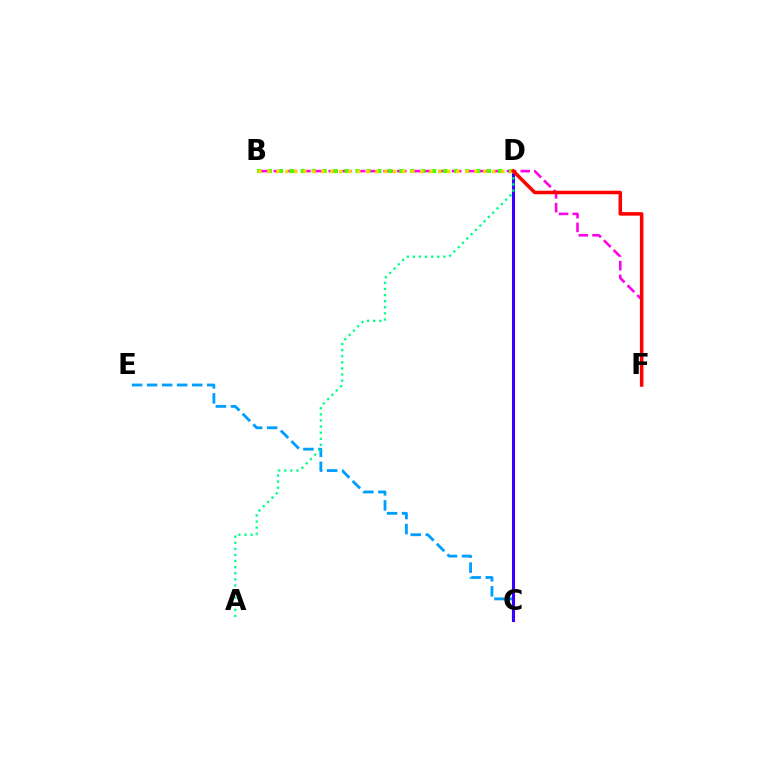{('C', 'E'): [{'color': '#009eff', 'line_style': 'dashed', 'thickness': 2.04}], ('C', 'D'): [{'color': '#3700ff', 'line_style': 'solid', 'thickness': 2.21}], ('B', 'F'): [{'color': '#ff00ed', 'line_style': 'dashed', 'thickness': 1.86}], ('B', 'D'): [{'color': '#4fff00', 'line_style': 'dotted', 'thickness': 2.98}, {'color': '#ffd500', 'line_style': 'dotted', 'thickness': 2.44}], ('A', 'D'): [{'color': '#00ff86', 'line_style': 'dotted', 'thickness': 1.66}], ('D', 'F'): [{'color': '#ff0000', 'line_style': 'solid', 'thickness': 2.54}]}